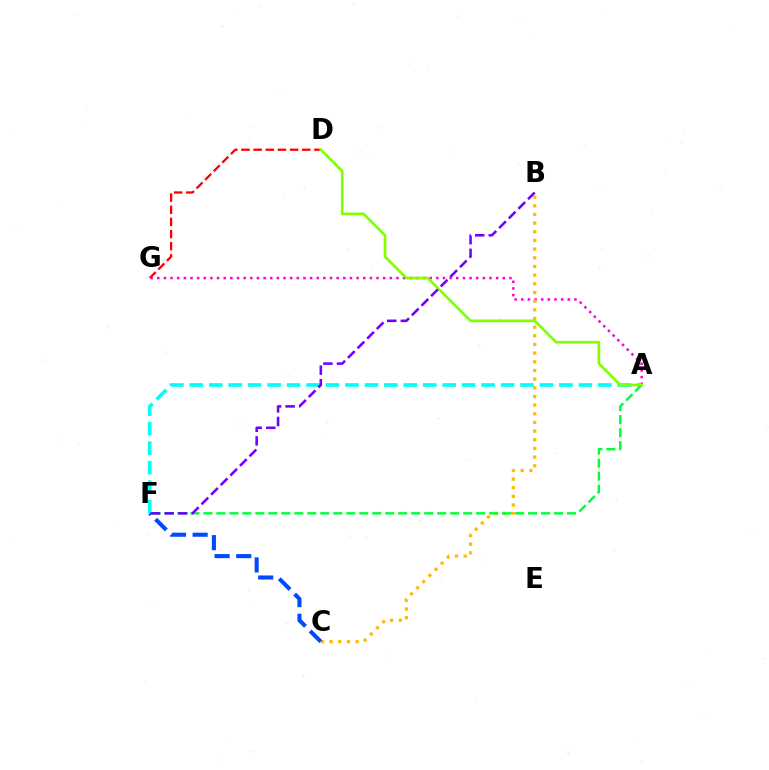{('D', 'G'): [{'color': '#ff0000', 'line_style': 'dashed', 'thickness': 1.65}], ('A', 'G'): [{'color': '#ff00cf', 'line_style': 'dotted', 'thickness': 1.81}], ('B', 'C'): [{'color': '#ffbd00', 'line_style': 'dotted', 'thickness': 2.35}], ('A', 'F'): [{'color': '#00fff6', 'line_style': 'dashed', 'thickness': 2.64}, {'color': '#00ff39', 'line_style': 'dashed', 'thickness': 1.76}], ('A', 'D'): [{'color': '#84ff00', 'line_style': 'solid', 'thickness': 1.96}], ('B', 'F'): [{'color': '#7200ff', 'line_style': 'dashed', 'thickness': 1.85}], ('C', 'F'): [{'color': '#004bff', 'line_style': 'dashed', 'thickness': 2.94}]}